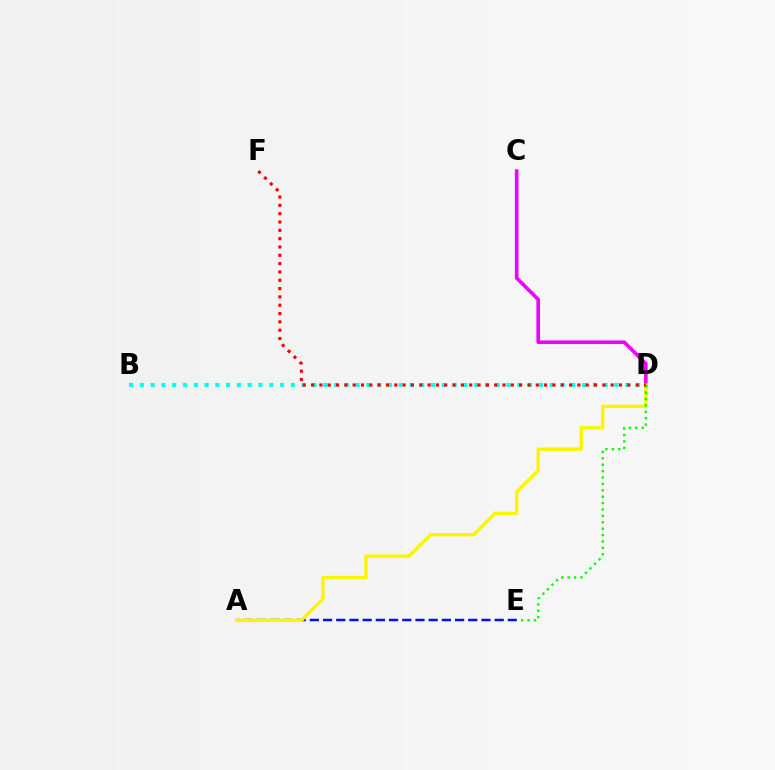{('B', 'D'): [{'color': '#00fff6', 'line_style': 'dotted', 'thickness': 2.93}], ('A', 'E'): [{'color': '#0010ff', 'line_style': 'dashed', 'thickness': 1.79}], ('C', 'D'): [{'color': '#ee00ff', 'line_style': 'solid', 'thickness': 2.59}], ('A', 'D'): [{'color': '#fcf500', 'line_style': 'solid', 'thickness': 2.45}], ('D', 'E'): [{'color': '#08ff00', 'line_style': 'dotted', 'thickness': 1.74}], ('D', 'F'): [{'color': '#ff0000', 'line_style': 'dotted', 'thickness': 2.26}]}